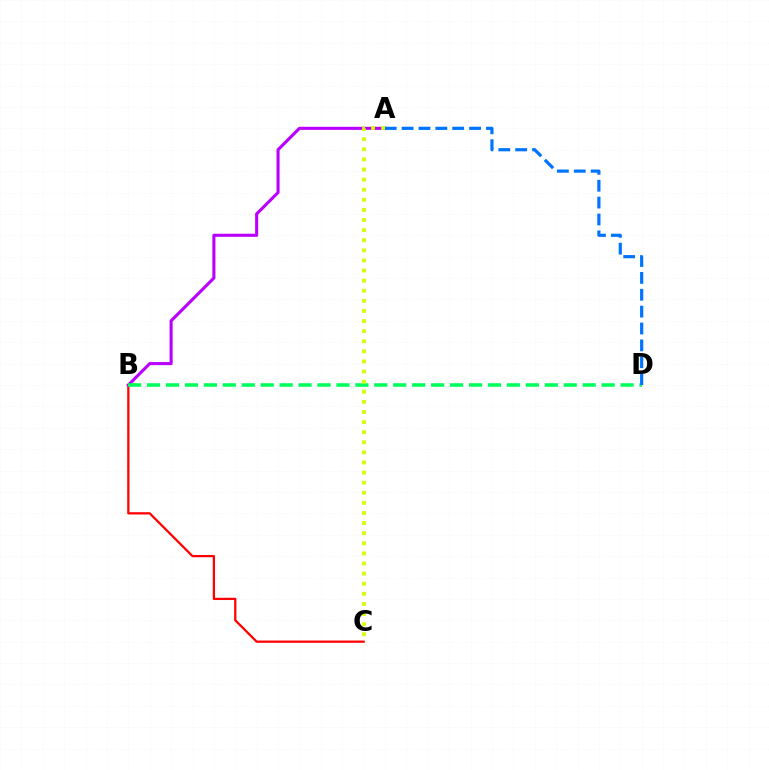{('B', 'C'): [{'color': '#ff0000', 'line_style': 'solid', 'thickness': 1.63}], ('A', 'B'): [{'color': '#b900ff', 'line_style': 'solid', 'thickness': 2.22}], ('B', 'D'): [{'color': '#00ff5c', 'line_style': 'dashed', 'thickness': 2.57}], ('A', 'C'): [{'color': '#d1ff00', 'line_style': 'dotted', 'thickness': 2.74}], ('A', 'D'): [{'color': '#0074ff', 'line_style': 'dashed', 'thickness': 2.29}]}